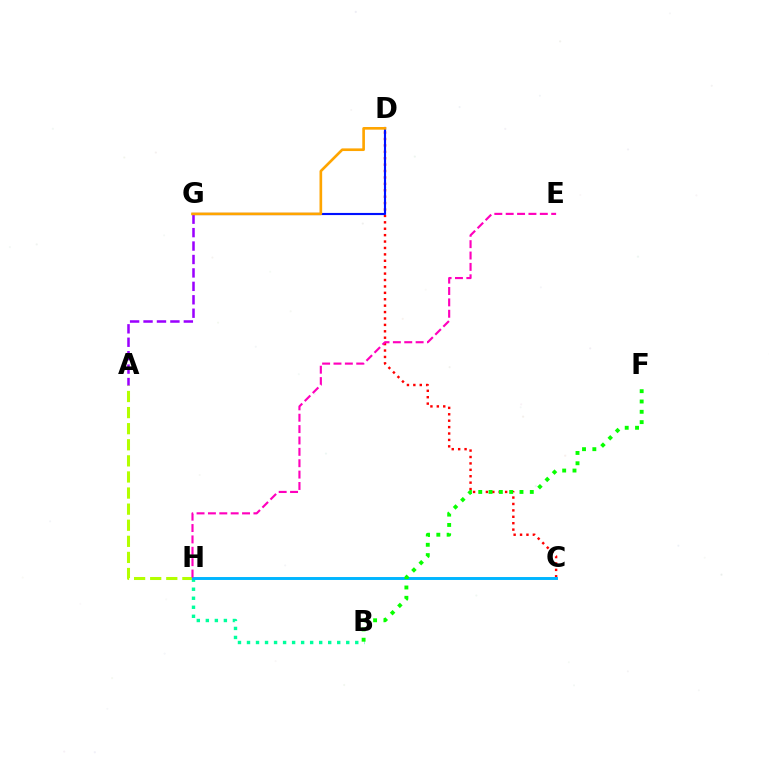{('A', 'H'): [{'color': '#b3ff00', 'line_style': 'dashed', 'thickness': 2.19}], ('A', 'G'): [{'color': '#9b00ff', 'line_style': 'dashed', 'thickness': 1.82}], ('C', 'D'): [{'color': '#ff0000', 'line_style': 'dotted', 'thickness': 1.74}], ('B', 'H'): [{'color': '#00ff9d', 'line_style': 'dotted', 'thickness': 2.45}], ('C', 'H'): [{'color': '#00b5ff', 'line_style': 'solid', 'thickness': 2.12}], ('B', 'F'): [{'color': '#08ff00', 'line_style': 'dotted', 'thickness': 2.8}], ('D', 'G'): [{'color': '#0010ff', 'line_style': 'solid', 'thickness': 1.54}, {'color': '#ffa500', 'line_style': 'solid', 'thickness': 1.91}], ('E', 'H'): [{'color': '#ff00bd', 'line_style': 'dashed', 'thickness': 1.55}]}